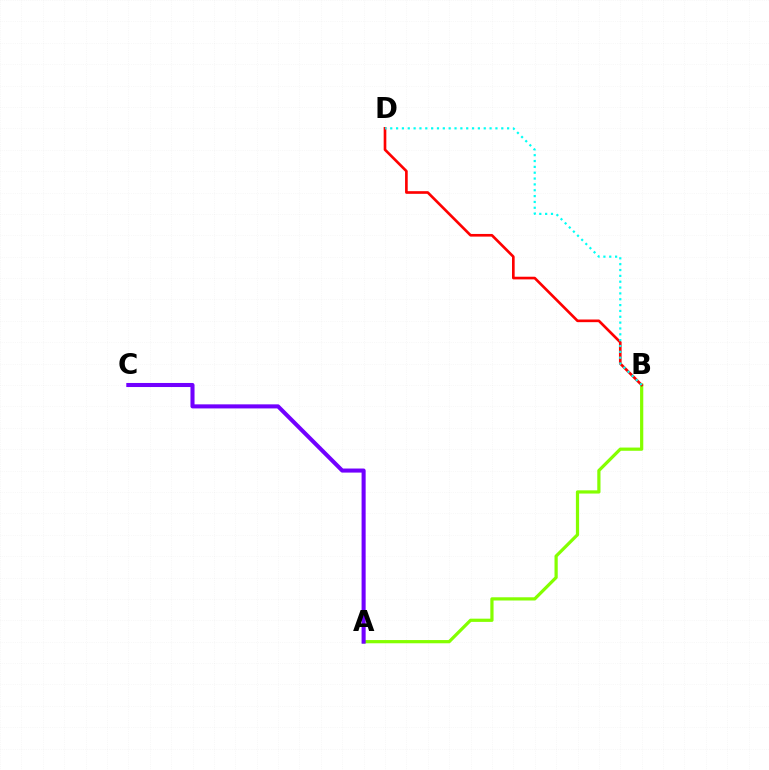{('A', 'B'): [{'color': '#84ff00', 'line_style': 'solid', 'thickness': 2.32}], ('A', 'C'): [{'color': '#7200ff', 'line_style': 'solid', 'thickness': 2.93}], ('B', 'D'): [{'color': '#ff0000', 'line_style': 'solid', 'thickness': 1.91}, {'color': '#00fff6', 'line_style': 'dotted', 'thickness': 1.59}]}